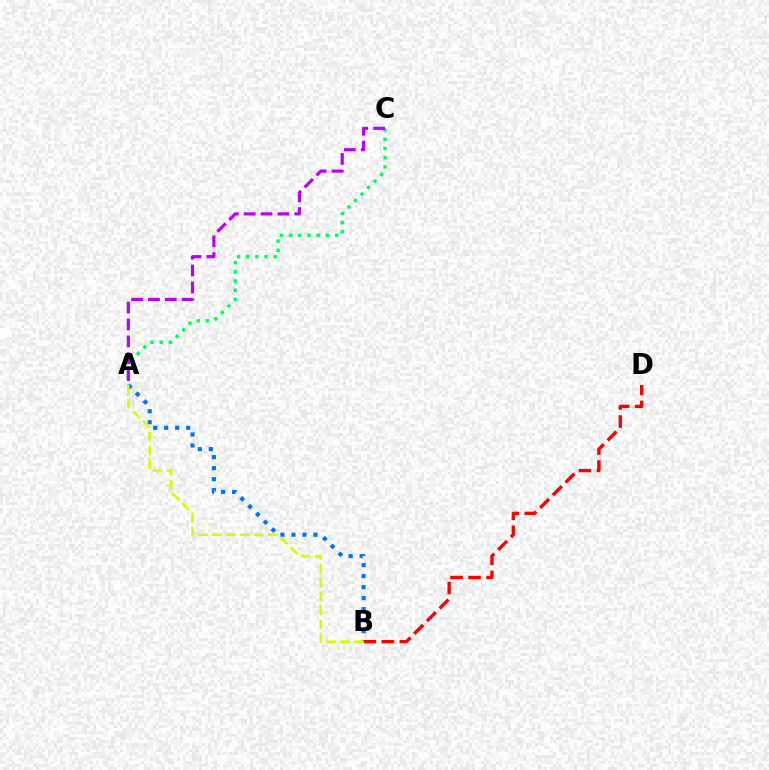{('A', 'B'): [{'color': '#0074ff', 'line_style': 'dotted', 'thickness': 2.99}, {'color': '#d1ff00', 'line_style': 'dashed', 'thickness': 1.89}], ('B', 'D'): [{'color': '#ff0000', 'line_style': 'dashed', 'thickness': 2.44}], ('A', 'C'): [{'color': '#00ff5c', 'line_style': 'dotted', 'thickness': 2.5}, {'color': '#b900ff', 'line_style': 'dashed', 'thickness': 2.29}]}